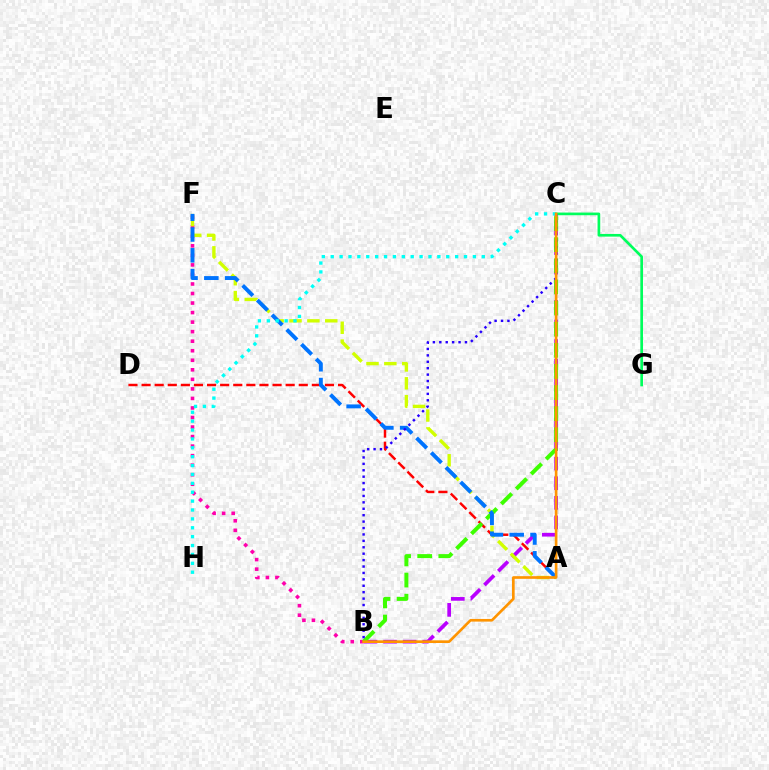{('B', 'C'): [{'color': '#b900ff', 'line_style': 'dashed', 'thickness': 2.66}, {'color': '#3dff00', 'line_style': 'dashed', 'thickness': 2.87}, {'color': '#2500ff', 'line_style': 'dotted', 'thickness': 1.74}, {'color': '#ff9400', 'line_style': 'solid', 'thickness': 1.91}], ('A', 'D'): [{'color': '#ff0000', 'line_style': 'dashed', 'thickness': 1.78}], ('B', 'F'): [{'color': '#ff00ac', 'line_style': 'dotted', 'thickness': 2.59}], ('A', 'F'): [{'color': '#d1ff00', 'line_style': 'dashed', 'thickness': 2.43}, {'color': '#0074ff', 'line_style': 'dashed', 'thickness': 2.83}], ('C', 'G'): [{'color': '#00ff5c', 'line_style': 'solid', 'thickness': 1.92}], ('C', 'H'): [{'color': '#00fff6', 'line_style': 'dotted', 'thickness': 2.41}]}